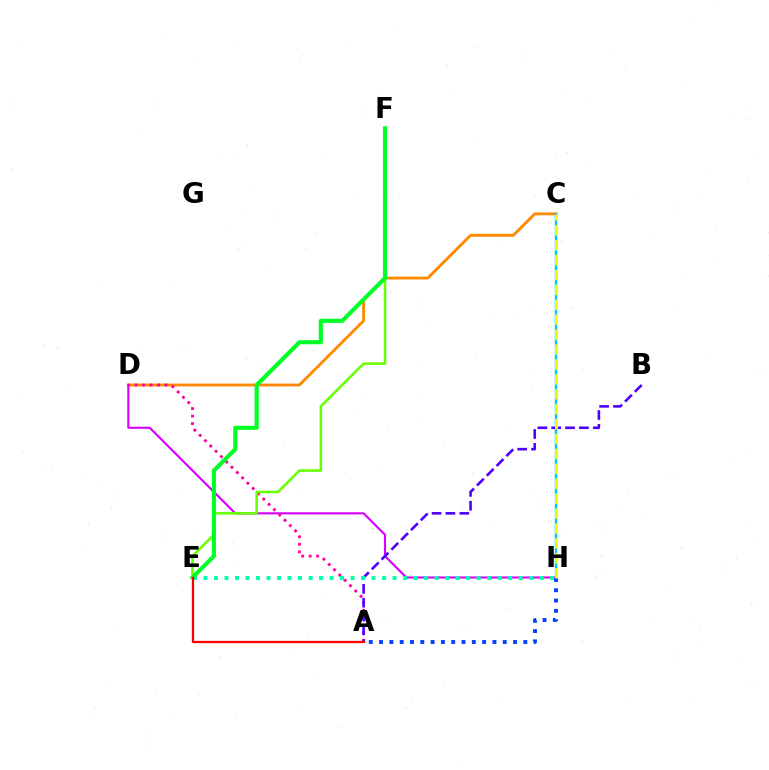{('C', 'D'): [{'color': '#ff8800', 'line_style': 'solid', 'thickness': 2.05}], ('C', 'H'): [{'color': '#00c7ff', 'line_style': 'solid', 'thickness': 1.72}, {'color': '#eeff00', 'line_style': 'dashed', 'thickness': 2.03}], ('D', 'H'): [{'color': '#d600ff', 'line_style': 'solid', 'thickness': 1.52}], ('A', 'D'): [{'color': '#ff00a0', 'line_style': 'dotted', 'thickness': 2.04}], ('A', 'B'): [{'color': '#4f00ff', 'line_style': 'dashed', 'thickness': 1.88}], ('A', 'H'): [{'color': '#003fff', 'line_style': 'dotted', 'thickness': 2.8}], ('E', 'F'): [{'color': '#66ff00', 'line_style': 'solid', 'thickness': 1.82}, {'color': '#00ff27', 'line_style': 'solid', 'thickness': 2.97}], ('E', 'H'): [{'color': '#00ffaf', 'line_style': 'dotted', 'thickness': 2.85}], ('A', 'E'): [{'color': '#ff0000', 'line_style': 'solid', 'thickness': 1.66}]}